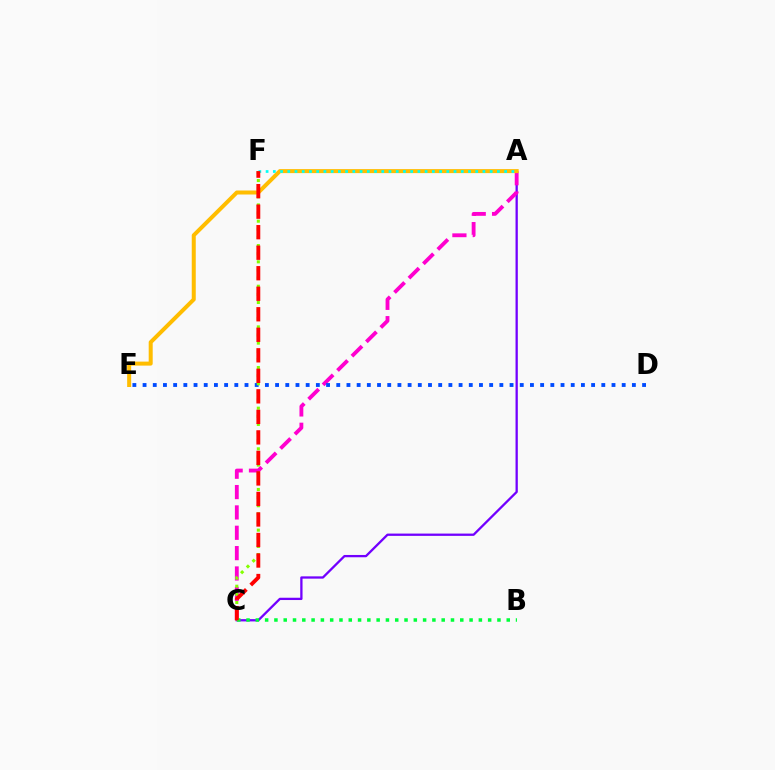{('A', 'C'): [{'color': '#7200ff', 'line_style': 'solid', 'thickness': 1.65}, {'color': '#ff00cf', 'line_style': 'dashed', 'thickness': 2.76}], ('D', 'E'): [{'color': '#004bff', 'line_style': 'dotted', 'thickness': 2.77}], ('B', 'C'): [{'color': '#00ff39', 'line_style': 'dotted', 'thickness': 2.52}], ('C', 'F'): [{'color': '#84ff00', 'line_style': 'dotted', 'thickness': 2.21}, {'color': '#ff0000', 'line_style': 'dashed', 'thickness': 2.79}], ('A', 'E'): [{'color': '#ffbd00', 'line_style': 'solid', 'thickness': 2.88}], ('A', 'F'): [{'color': '#00fff6', 'line_style': 'dotted', 'thickness': 1.96}]}